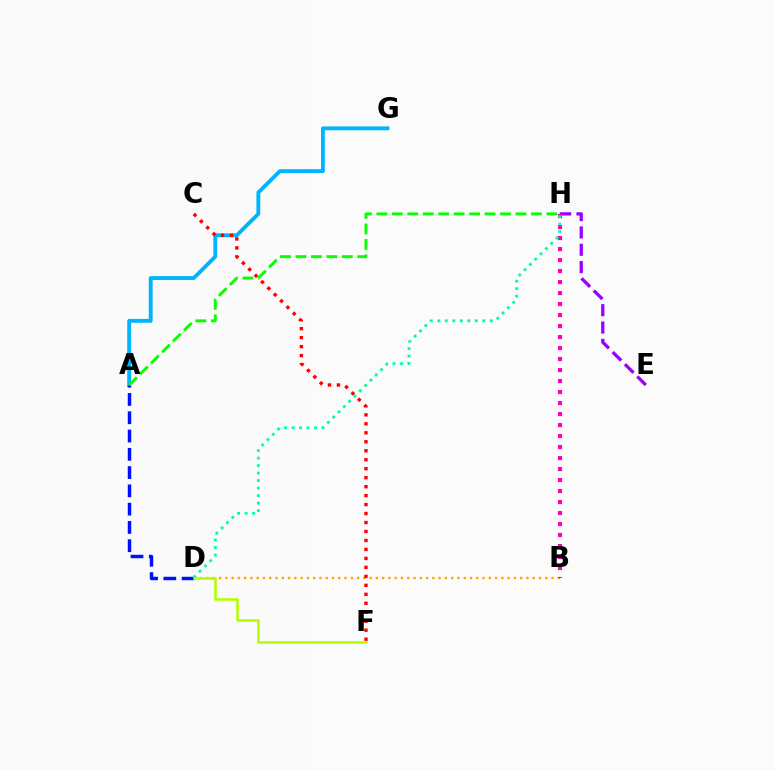{('B', 'D'): [{'color': '#ffa500', 'line_style': 'dotted', 'thickness': 1.7}], ('E', 'H'): [{'color': '#9b00ff', 'line_style': 'dashed', 'thickness': 2.36}], ('A', 'G'): [{'color': '#00b5ff', 'line_style': 'solid', 'thickness': 2.79}], ('A', 'D'): [{'color': '#0010ff', 'line_style': 'dashed', 'thickness': 2.48}], ('B', 'H'): [{'color': '#ff00bd', 'line_style': 'dotted', 'thickness': 2.99}], ('C', 'F'): [{'color': '#ff0000', 'line_style': 'dotted', 'thickness': 2.44}], ('D', 'H'): [{'color': '#00ff9d', 'line_style': 'dotted', 'thickness': 2.04}], ('A', 'H'): [{'color': '#08ff00', 'line_style': 'dashed', 'thickness': 2.1}], ('D', 'F'): [{'color': '#b3ff00', 'line_style': 'solid', 'thickness': 1.85}]}